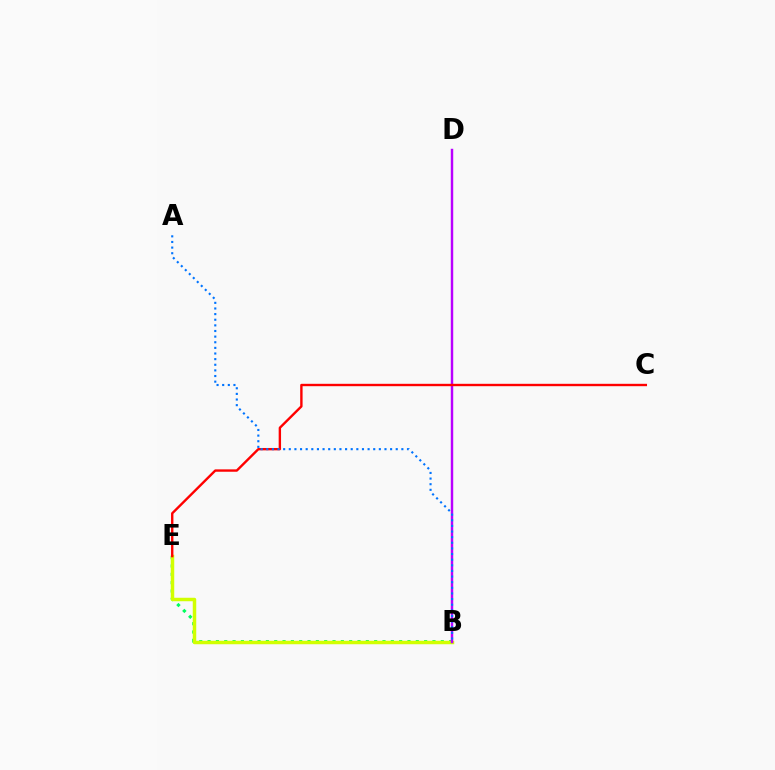{('B', 'E'): [{'color': '#00ff5c', 'line_style': 'dotted', 'thickness': 2.26}, {'color': '#d1ff00', 'line_style': 'solid', 'thickness': 2.5}], ('B', 'D'): [{'color': '#b900ff', 'line_style': 'solid', 'thickness': 1.76}], ('C', 'E'): [{'color': '#ff0000', 'line_style': 'solid', 'thickness': 1.72}], ('A', 'B'): [{'color': '#0074ff', 'line_style': 'dotted', 'thickness': 1.53}]}